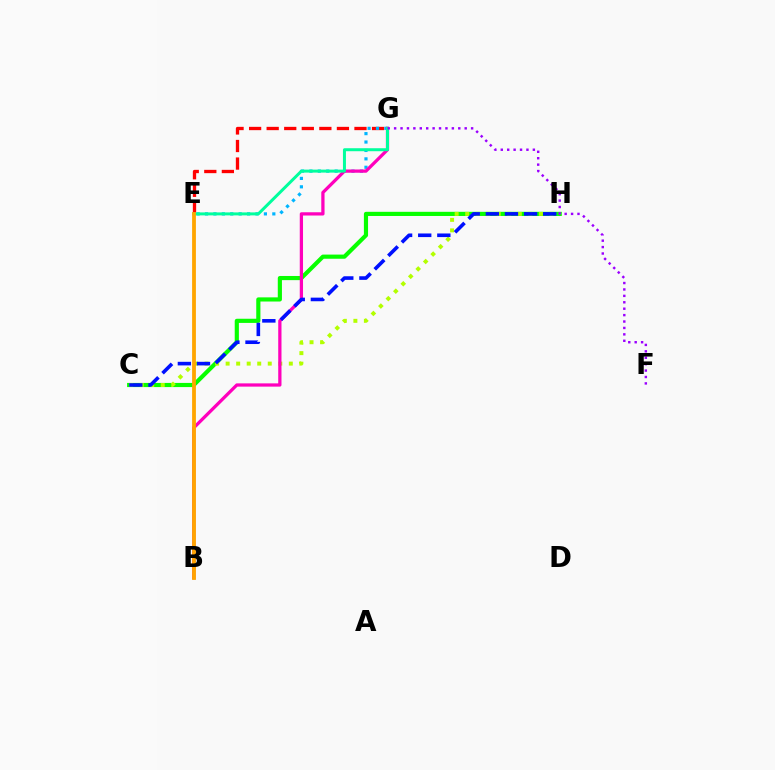{('C', 'H'): [{'color': '#08ff00', 'line_style': 'solid', 'thickness': 2.99}, {'color': '#b3ff00', 'line_style': 'dotted', 'thickness': 2.86}, {'color': '#0010ff', 'line_style': 'dashed', 'thickness': 2.6}], ('E', 'G'): [{'color': '#ff0000', 'line_style': 'dashed', 'thickness': 2.39}, {'color': '#00b5ff', 'line_style': 'dotted', 'thickness': 2.29}, {'color': '#00ff9d', 'line_style': 'solid', 'thickness': 2.15}], ('B', 'G'): [{'color': '#ff00bd', 'line_style': 'solid', 'thickness': 2.35}], ('F', 'G'): [{'color': '#9b00ff', 'line_style': 'dotted', 'thickness': 1.74}], ('B', 'E'): [{'color': '#ffa500', 'line_style': 'solid', 'thickness': 2.74}]}